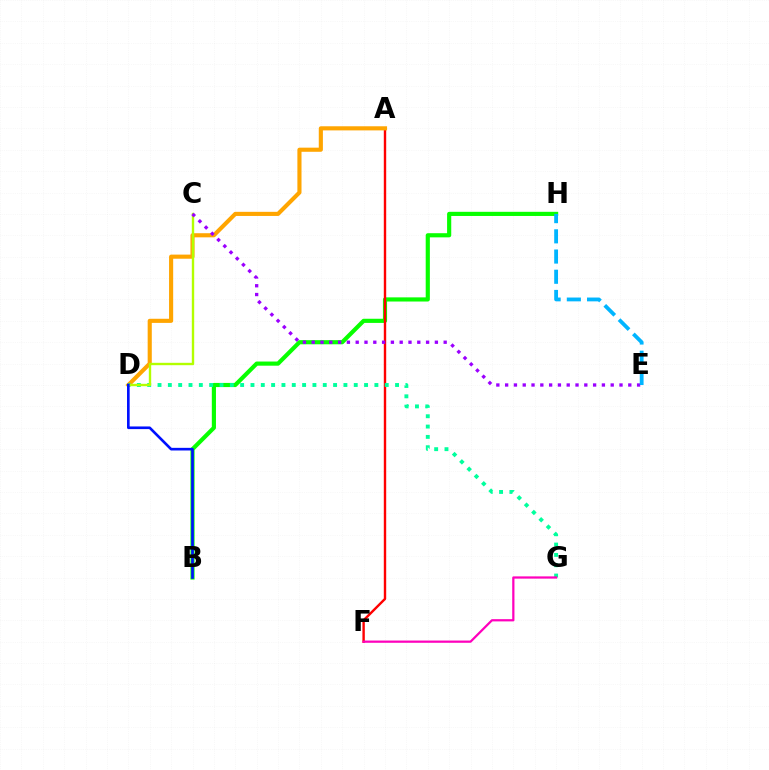{('B', 'H'): [{'color': '#08ff00', 'line_style': 'solid', 'thickness': 2.99}], ('A', 'F'): [{'color': '#ff0000', 'line_style': 'solid', 'thickness': 1.72}], ('A', 'D'): [{'color': '#ffa500', 'line_style': 'solid', 'thickness': 2.97}], ('D', 'G'): [{'color': '#00ff9d', 'line_style': 'dotted', 'thickness': 2.81}], ('F', 'G'): [{'color': '#ff00bd', 'line_style': 'solid', 'thickness': 1.61}], ('C', 'D'): [{'color': '#b3ff00', 'line_style': 'solid', 'thickness': 1.72}], ('B', 'D'): [{'color': '#0010ff', 'line_style': 'solid', 'thickness': 1.9}], ('C', 'E'): [{'color': '#9b00ff', 'line_style': 'dotted', 'thickness': 2.39}], ('E', 'H'): [{'color': '#00b5ff', 'line_style': 'dashed', 'thickness': 2.75}]}